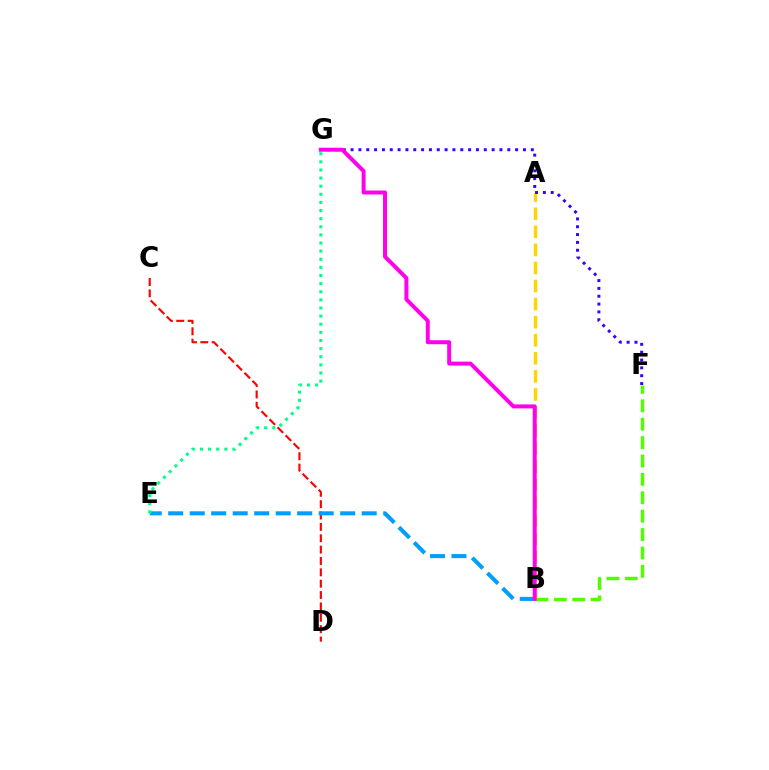{('C', 'D'): [{'color': '#ff0000', 'line_style': 'dashed', 'thickness': 1.54}], ('B', 'F'): [{'color': '#4fff00', 'line_style': 'dashed', 'thickness': 2.5}], ('A', 'B'): [{'color': '#ffd500', 'line_style': 'dashed', 'thickness': 2.45}], ('B', 'E'): [{'color': '#009eff', 'line_style': 'dashed', 'thickness': 2.92}], ('F', 'G'): [{'color': '#3700ff', 'line_style': 'dotted', 'thickness': 2.13}], ('E', 'G'): [{'color': '#00ff86', 'line_style': 'dotted', 'thickness': 2.21}], ('B', 'G'): [{'color': '#ff00ed', 'line_style': 'solid', 'thickness': 2.85}]}